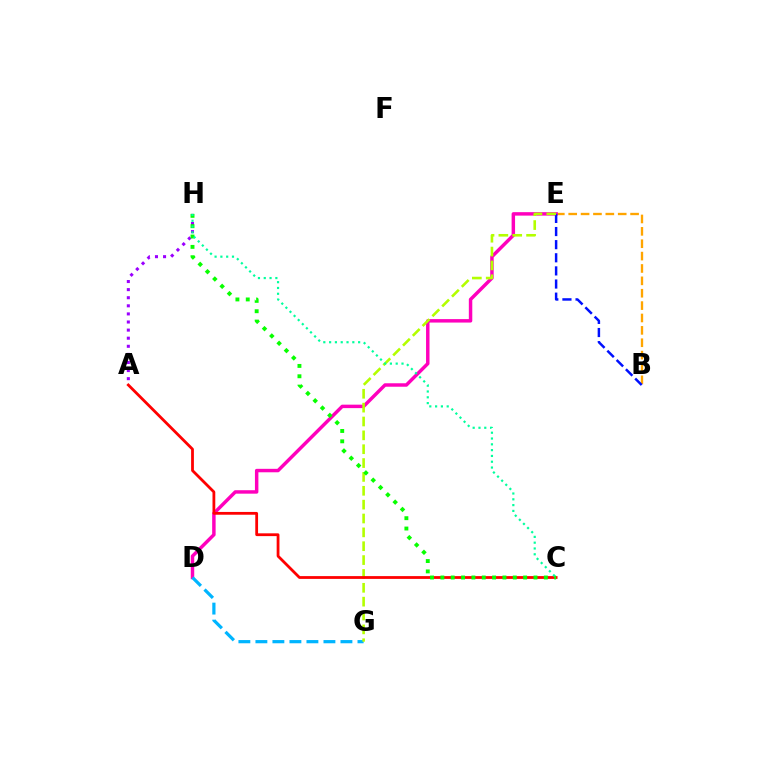{('B', 'E'): [{'color': '#ffa500', 'line_style': 'dashed', 'thickness': 1.68}, {'color': '#0010ff', 'line_style': 'dashed', 'thickness': 1.78}], ('D', 'E'): [{'color': '#ff00bd', 'line_style': 'solid', 'thickness': 2.49}], ('D', 'G'): [{'color': '#00b5ff', 'line_style': 'dashed', 'thickness': 2.31}], ('A', 'H'): [{'color': '#9b00ff', 'line_style': 'dotted', 'thickness': 2.2}], ('E', 'G'): [{'color': '#b3ff00', 'line_style': 'dashed', 'thickness': 1.88}], ('A', 'C'): [{'color': '#ff0000', 'line_style': 'solid', 'thickness': 2.01}], ('C', 'H'): [{'color': '#08ff00', 'line_style': 'dotted', 'thickness': 2.81}, {'color': '#00ff9d', 'line_style': 'dotted', 'thickness': 1.58}]}